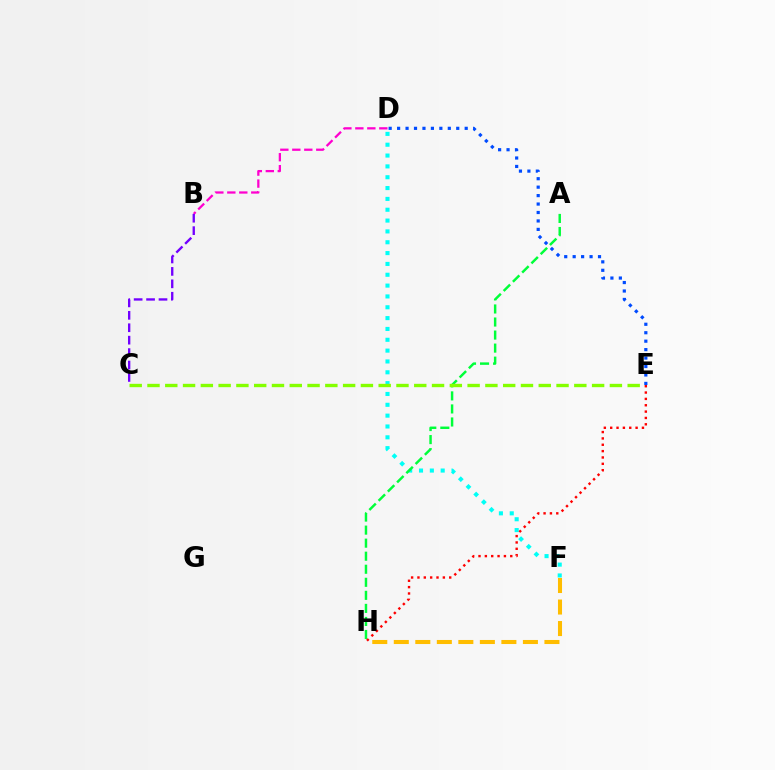{('D', 'F'): [{'color': '#00fff6', 'line_style': 'dotted', 'thickness': 2.94}], ('F', 'H'): [{'color': '#ffbd00', 'line_style': 'dashed', 'thickness': 2.92}], ('A', 'H'): [{'color': '#00ff39', 'line_style': 'dashed', 'thickness': 1.77}], ('B', 'D'): [{'color': '#ff00cf', 'line_style': 'dashed', 'thickness': 1.63}], ('B', 'C'): [{'color': '#7200ff', 'line_style': 'dashed', 'thickness': 1.69}], ('C', 'E'): [{'color': '#84ff00', 'line_style': 'dashed', 'thickness': 2.42}], ('E', 'H'): [{'color': '#ff0000', 'line_style': 'dotted', 'thickness': 1.73}], ('D', 'E'): [{'color': '#004bff', 'line_style': 'dotted', 'thickness': 2.29}]}